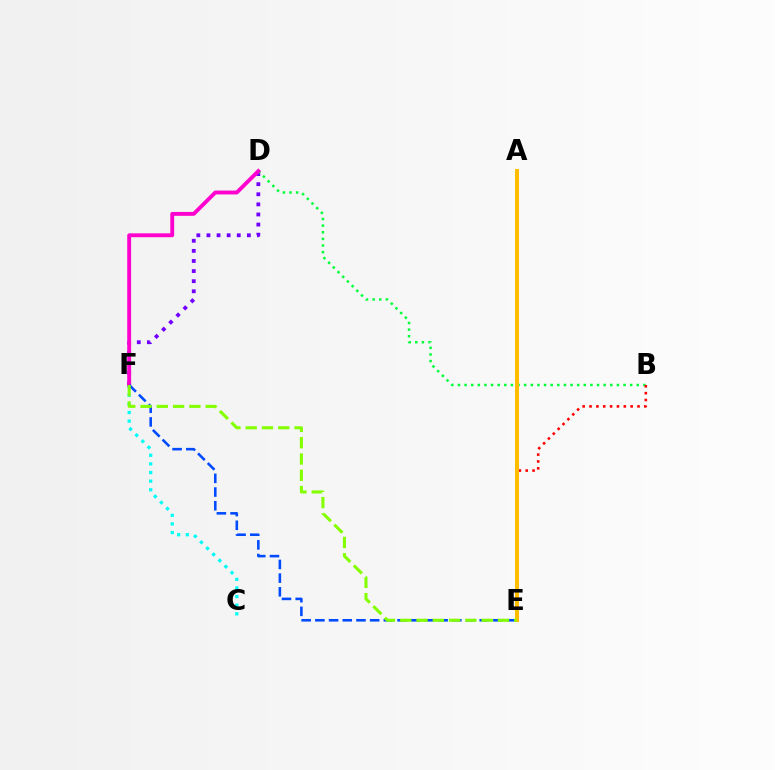{('D', 'F'): [{'color': '#7200ff', 'line_style': 'dotted', 'thickness': 2.74}, {'color': '#ff00cf', 'line_style': 'solid', 'thickness': 2.78}], ('B', 'D'): [{'color': '#00ff39', 'line_style': 'dotted', 'thickness': 1.8}], ('C', 'F'): [{'color': '#00fff6', 'line_style': 'dotted', 'thickness': 2.34}], ('B', 'E'): [{'color': '#ff0000', 'line_style': 'dotted', 'thickness': 1.86}], ('E', 'F'): [{'color': '#004bff', 'line_style': 'dashed', 'thickness': 1.86}, {'color': '#84ff00', 'line_style': 'dashed', 'thickness': 2.21}], ('A', 'E'): [{'color': '#ffbd00', 'line_style': 'solid', 'thickness': 2.89}]}